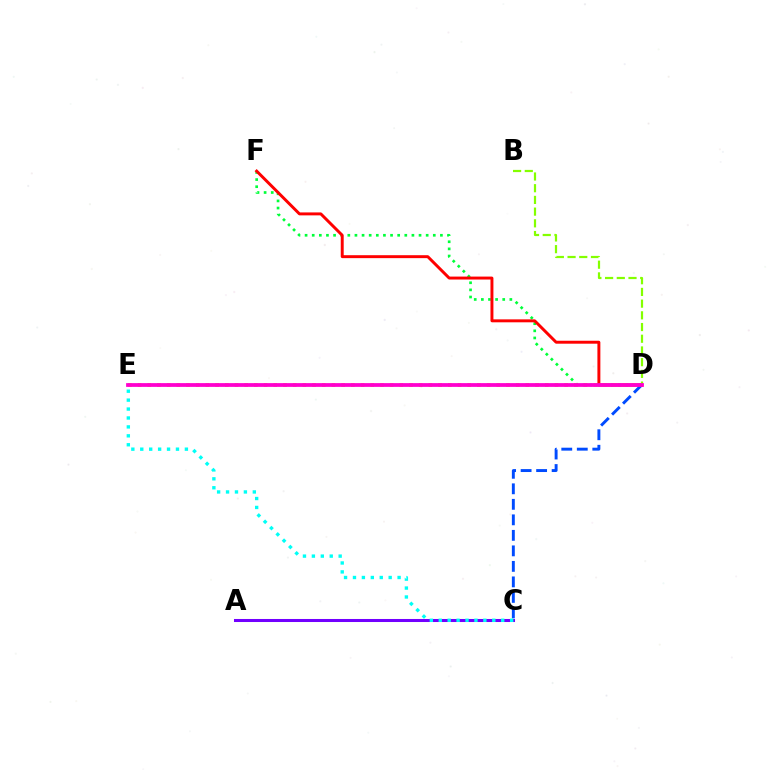{('A', 'C'): [{'color': '#7200ff', 'line_style': 'solid', 'thickness': 2.19}], ('C', 'D'): [{'color': '#004bff', 'line_style': 'dashed', 'thickness': 2.11}], ('D', 'F'): [{'color': '#00ff39', 'line_style': 'dotted', 'thickness': 1.94}, {'color': '#ff0000', 'line_style': 'solid', 'thickness': 2.12}], ('B', 'D'): [{'color': '#84ff00', 'line_style': 'dashed', 'thickness': 1.59}], ('C', 'E'): [{'color': '#00fff6', 'line_style': 'dotted', 'thickness': 2.42}], ('D', 'E'): [{'color': '#ffbd00', 'line_style': 'dotted', 'thickness': 2.63}, {'color': '#ff00cf', 'line_style': 'solid', 'thickness': 2.71}]}